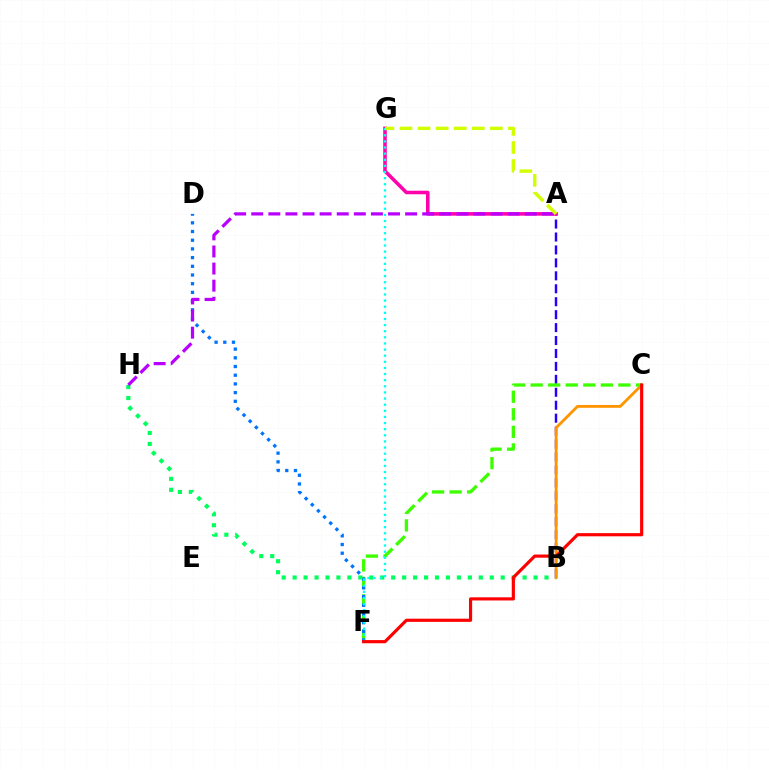{('A', 'B'): [{'color': '#2500ff', 'line_style': 'dashed', 'thickness': 1.76}], ('B', 'C'): [{'color': '#ff9400', 'line_style': 'solid', 'thickness': 2.02}], ('A', 'G'): [{'color': '#ff00ac', 'line_style': 'solid', 'thickness': 2.55}, {'color': '#d1ff00', 'line_style': 'dashed', 'thickness': 2.45}], ('C', 'F'): [{'color': '#3dff00', 'line_style': 'dashed', 'thickness': 2.38}, {'color': '#ff0000', 'line_style': 'solid', 'thickness': 2.28}], ('D', 'F'): [{'color': '#0074ff', 'line_style': 'dotted', 'thickness': 2.36}], ('B', 'H'): [{'color': '#00ff5c', 'line_style': 'dotted', 'thickness': 2.98}], ('A', 'H'): [{'color': '#b900ff', 'line_style': 'dashed', 'thickness': 2.32}], ('F', 'G'): [{'color': '#00fff6', 'line_style': 'dotted', 'thickness': 1.66}]}